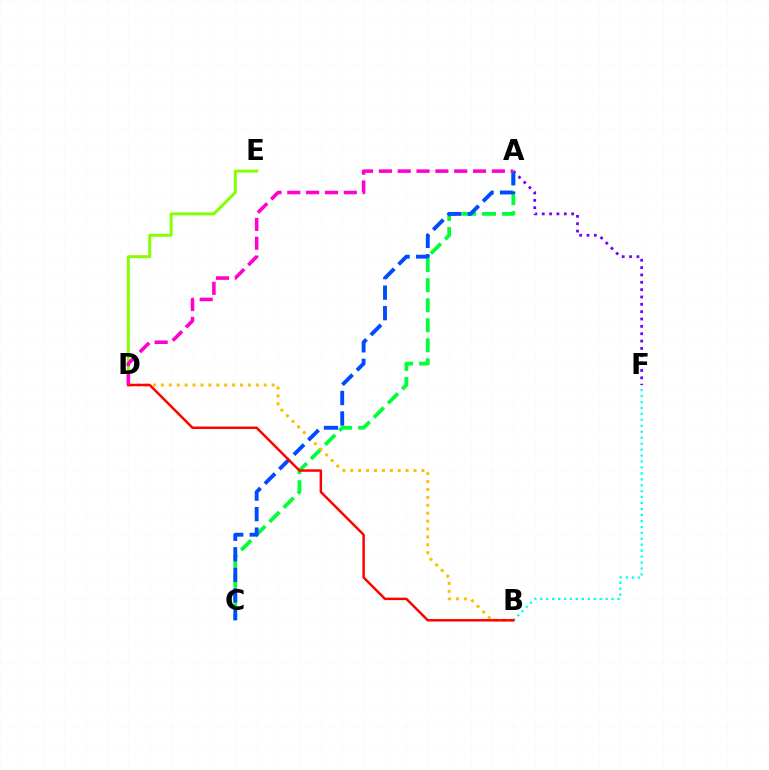{('D', 'E'): [{'color': '#84ff00', 'line_style': 'solid', 'thickness': 2.15}], ('A', 'F'): [{'color': '#7200ff', 'line_style': 'dotted', 'thickness': 2.0}], ('B', 'F'): [{'color': '#00fff6', 'line_style': 'dotted', 'thickness': 1.62}], ('A', 'C'): [{'color': '#00ff39', 'line_style': 'dashed', 'thickness': 2.72}, {'color': '#004bff', 'line_style': 'dashed', 'thickness': 2.79}], ('B', 'D'): [{'color': '#ffbd00', 'line_style': 'dotted', 'thickness': 2.15}, {'color': '#ff0000', 'line_style': 'solid', 'thickness': 1.77}], ('A', 'D'): [{'color': '#ff00cf', 'line_style': 'dashed', 'thickness': 2.56}]}